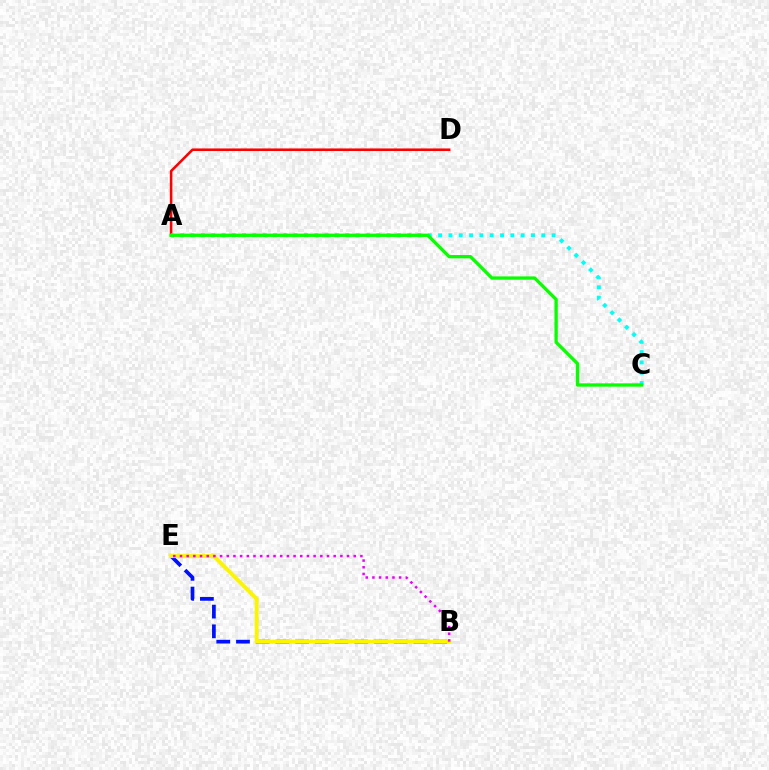{('A', 'D'): [{'color': '#ff0000', 'line_style': 'solid', 'thickness': 1.84}], ('A', 'C'): [{'color': '#00fff6', 'line_style': 'dotted', 'thickness': 2.8}, {'color': '#08ff00', 'line_style': 'solid', 'thickness': 2.39}], ('B', 'E'): [{'color': '#0010ff', 'line_style': 'dashed', 'thickness': 2.68}, {'color': '#fcf500', 'line_style': 'solid', 'thickness': 2.83}, {'color': '#ee00ff', 'line_style': 'dotted', 'thickness': 1.82}]}